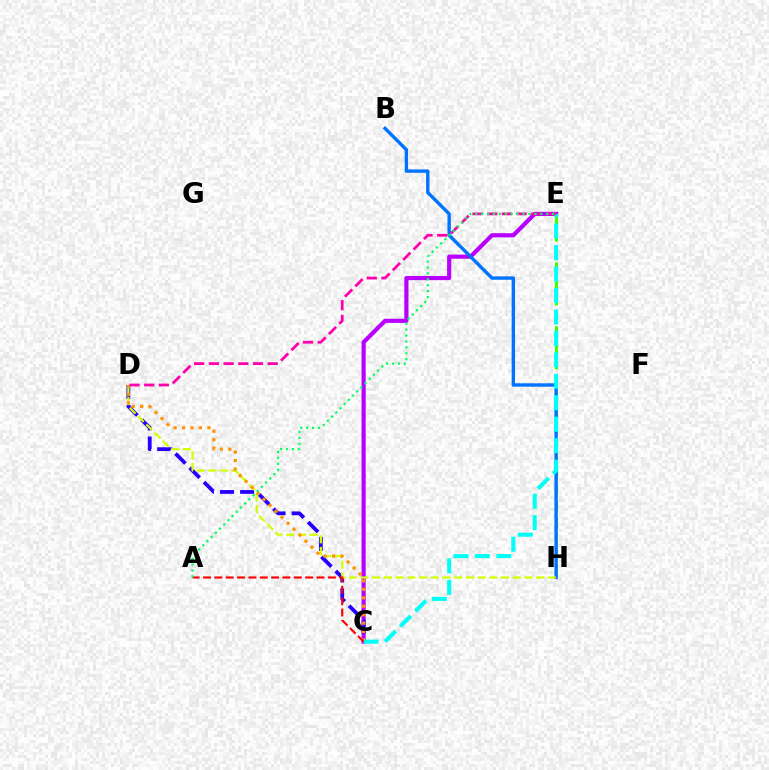{('C', 'E'): [{'color': '#b900ff', 'line_style': 'solid', 'thickness': 3.0}, {'color': '#00fff6', 'line_style': 'dashed', 'thickness': 2.92}], ('E', 'H'): [{'color': '#3dff00', 'line_style': 'dashed', 'thickness': 2.17}], ('C', 'D'): [{'color': '#2500ff', 'line_style': 'dashed', 'thickness': 2.73}, {'color': '#ff9400', 'line_style': 'dotted', 'thickness': 2.3}], ('B', 'H'): [{'color': '#0074ff', 'line_style': 'solid', 'thickness': 2.44}], ('D', 'H'): [{'color': '#d1ff00', 'line_style': 'dashed', 'thickness': 1.59}], ('D', 'E'): [{'color': '#ff00ac', 'line_style': 'dashed', 'thickness': 2.0}], ('A', 'C'): [{'color': '#ff0000', 'line_style': 'dashed', 'thickness': 1.54}], ('A', 'E'): [{'color': '#00ff5c', 'line_style': 'dotted', 'thickness': 1.61}]}